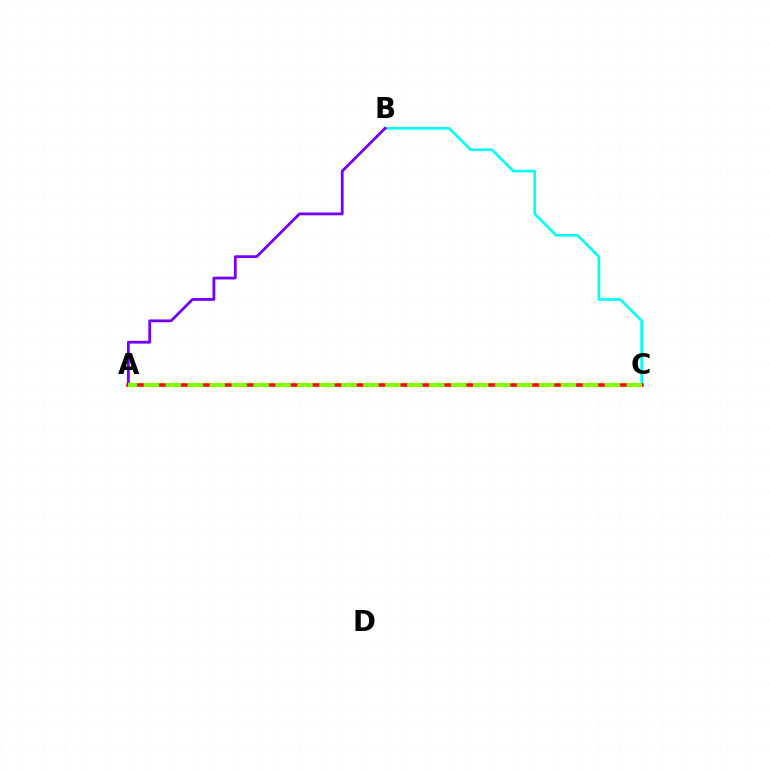{('B', 'C'): [{'color': '#00fff6', 'line_style': 'solid', 'thickness': 1.9}], ('A', 'B'): [{'color': '#7200ff', 'line_style': 'solid', 'thickness': 2.02}], ('A', 'C'): [{'color': '#ff0000', 'line_style': 'solid', 'thickness': 2.54}, {'color': '#84ff00', 'line_style': 'dashed', 'thickness': 2.98}]}